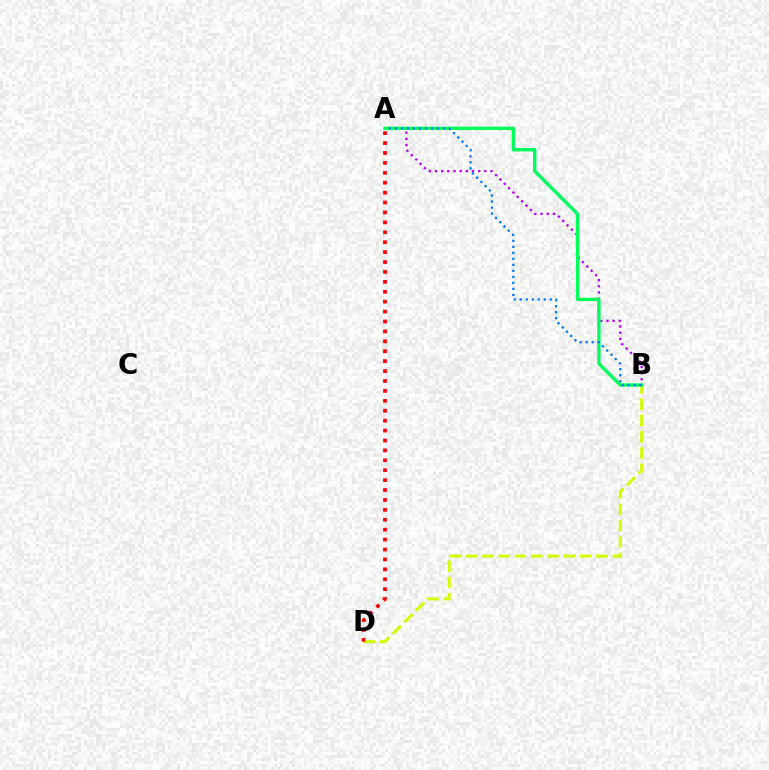{('A', 'B'): [{'color': '#b900ff', 'line_style': 'dotted', 'thickness': 1.67}, {'color': '#00ff5c', 'line_style': 'solid', 'thickness': 2.44}, {'color': '#0074ff', 'line_style': 'dotted', 'thickness': 1.63}], ('B', 'D'): [{'color': '#d1ff00', 'line_style': 'dashed', 'thickness': 2.21}], ('A', 'D'): [{'color': '#ff0000', 'line_style': 'dotted', 'thickness': 2.69}]}